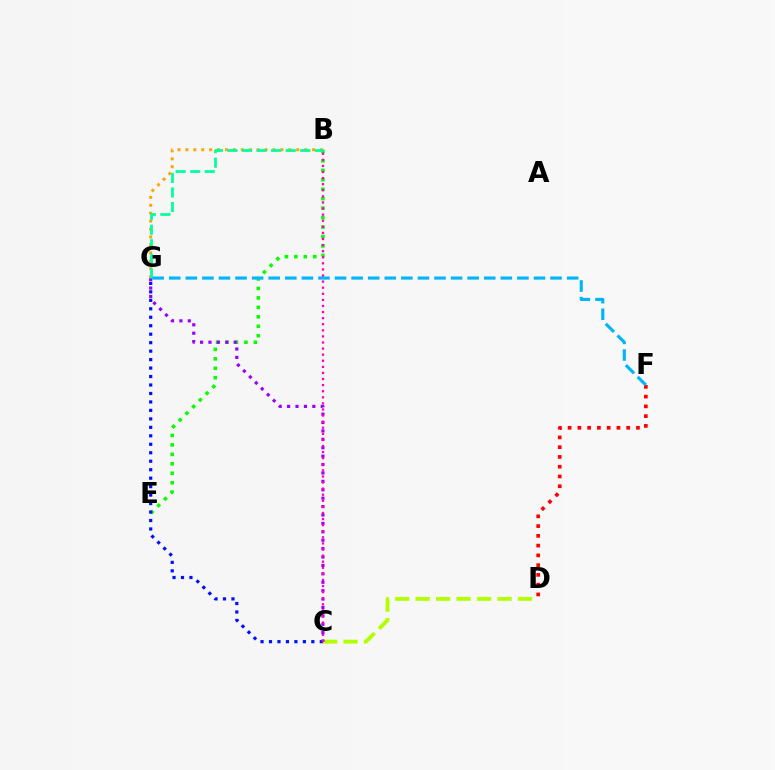{('B', 'E'): [{'color': '#08ff00', 'line_style': 'dotted', 'thickness': 2.57}], ('B', 'G'): [{'color': '#ffa500', 'line_style': 'dotted', 'thickness': 2.15}, {'color': '#00ff9d', 'line_style': 'dashed', 'thickness': 1.98}], ('C', 'G'): [{'color': '#0010ff', 'line_style': 'dotted', 'thickness': 2.3}, {'color': '#9b00ff', 'line_style': 'dotted', 'thickness': 2.28}], ('C', 'D'): [{'color': '#b3ff00', 'line_style': 'dashed', 'thickness': 2.78}], ('D', 'F'): [{'color': '#ff0000', 'line_style': 'dotted', 'thickness': 2.65}], ('F', 'G'): [{'color': '#00b5ff', 'line_style': 'dashed', 'thickness': 2.25}], ('B', 'C'): [{'color': '#ff00bd', 'line_style': 'dotted', 'thickness': 1.65}]}